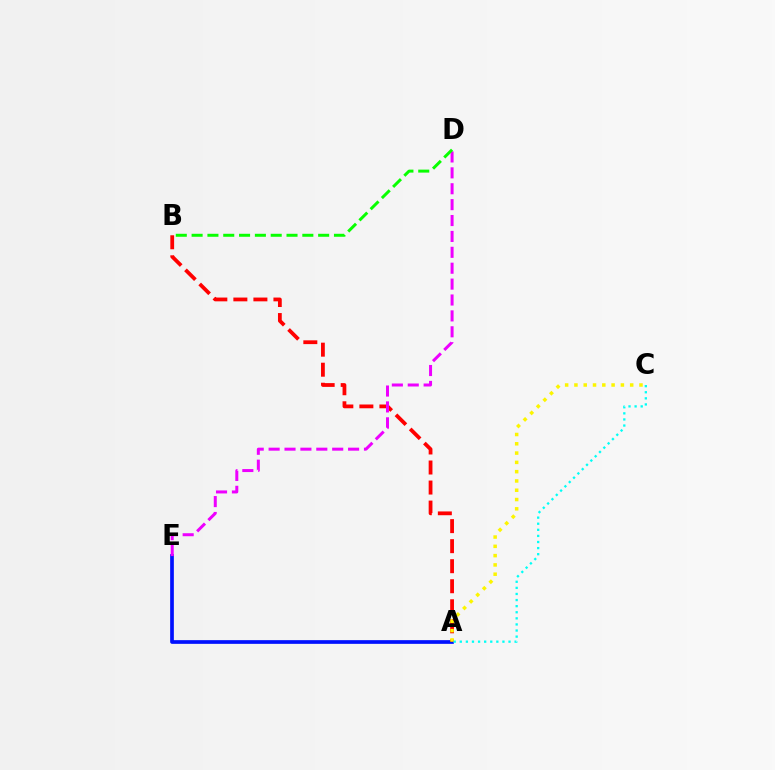{('A', 'E'): [{'color': '#0010ff', 'line_style': 'solid', 'thickness': 2.66}], ('A', 'B'): [{'color': '#ff0000', 'line_style': 'dashed', 'thickness': 2.72}], ('A', 'C'): [{'color': '#fcf500', 'line_style': 'dotted', 'thickness': 2.52}, {'color': '#00fff6', 'line_style': 'dotted', 'thickness': 1.66}], ('D', 'E'): [{'color': '#ee00ff', 'line_style': 'dashed', 'thickness': 2.16}], ('B', 'D'): [{'color': '#08ff00', 'line_style': 'dashed', 'thickness': 2.15}]}